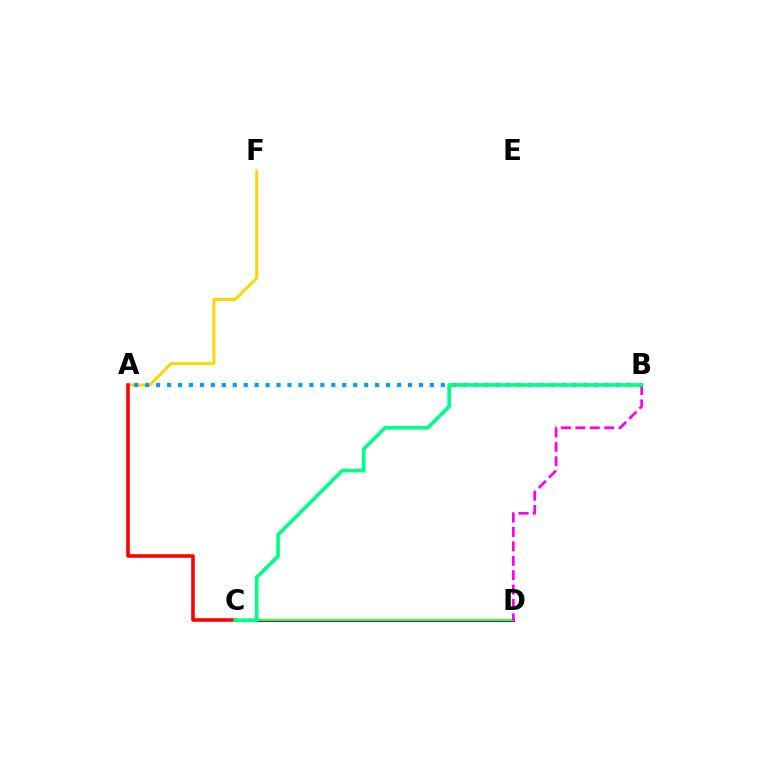{('C', 'D'): [{'color': '#3700ff', 'line_style': 'solid', 'thickness': 2.13}, {'color': '#4fff00', 'line_style': 'solid', 'thickness': 1.61}], ('A', 'F'): [{'color': '#ffd500', 'line_style': 'solid', 'thickness': 2.11}], ('A', 'B'): [{'color': '#009eff', 'line_style': 'dotted', 'thickness': 2.98}], ('A', 'C'): [{'color': '#ff0000', 'line_style': 'solid', 'thickness': 2.57}], ('B', 'D'): [{'color': '#ff00ed', 'line_style': 'dashed', 'thickness': 1.96}], ('B', 'C'): [{'color': '#00ff86', 'line_style': 'solid', 'thickness': 2.63}]}